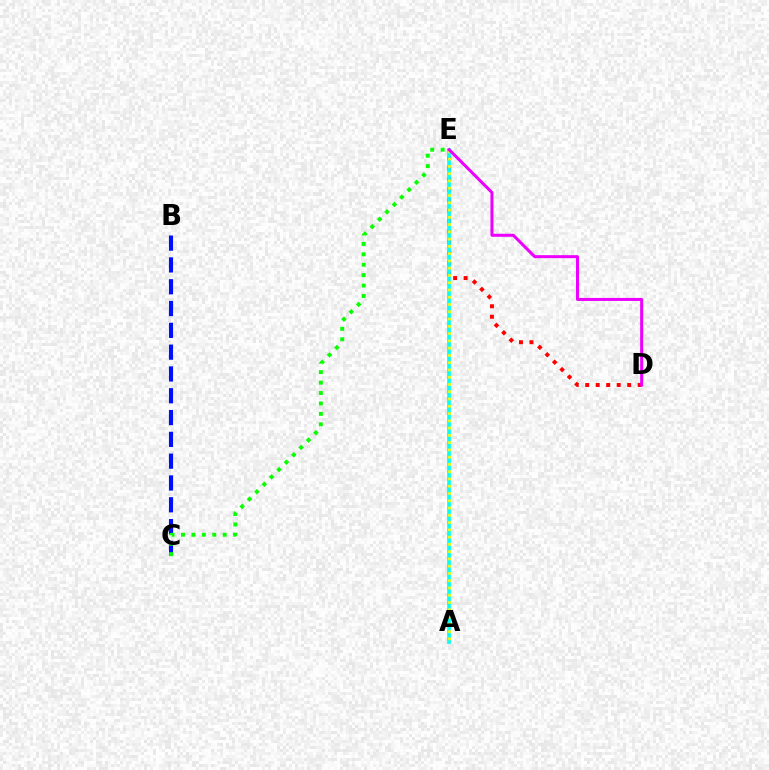{('D', 'E'): [{'color': '#ff0000', 'line_style': 'dotted', 'thickness': 2.85}, {'color': '#ee00ff', 'line_style': 'solid', 'thickness': 2.17}], ('A', 'E'): [{'color': '#00fff6', 'line_style': 'solid', 'thickness': 2.64}, {'color': '#fcf500', 'line_style': 'dotted', 'thickness': 1.97}], ('B', 'C'): [{'color': '#0010ff', 'line_style': 'dashed', 'thickness': 2.96}], ('C', 'E'): [{'color': '#08ff00', 'line_style': 'dotted', 'thickness': 2.83}]}